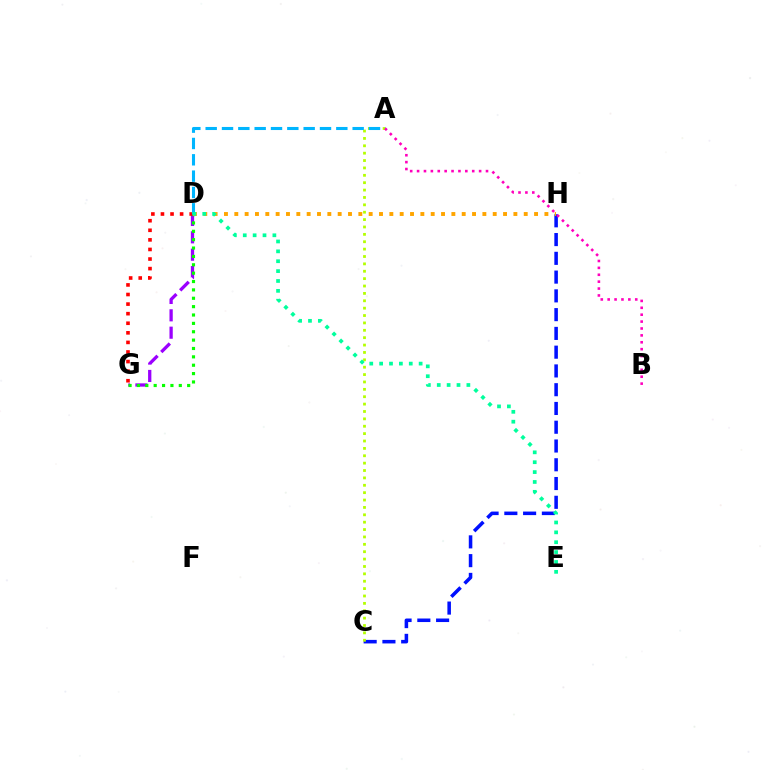{('D', 'G'): [{'color': '#9b00ff', 'line_style': 'dashed', 'thickness': 2.36}, {'color': '#08ff00', 'line_style': 'dotted', 'thickness': 2.27}, {'color': '#ff0000', 'line_style': 'dotted', 'thickness': 2.6}], ('C', 'H'): [{'color': '#0010ff', 'line_style': 'dashed', 'thickness': 2.55}], ('D', 'H'): [{'color': '#ffa500', 'line_style': 'dotted', 'thickness': 2.81}], ('A', 'C'): [{'color': '#b3ff00', 'line_style': 'dotted', 'thickness': 2.01}], ('A', 'D'): [{'color': '#00b5ff', 'line_style': 'dashed', 'thickness': 2.22}], ('A', 'B'): [{'color': '#ff00bd', 'line_style': 'dotted', 'thickness': 1.87}], ('D', 'E'): [{'color': '#00ff9d', 'line_style': 'dotted', 'thickness': 2.68}]}